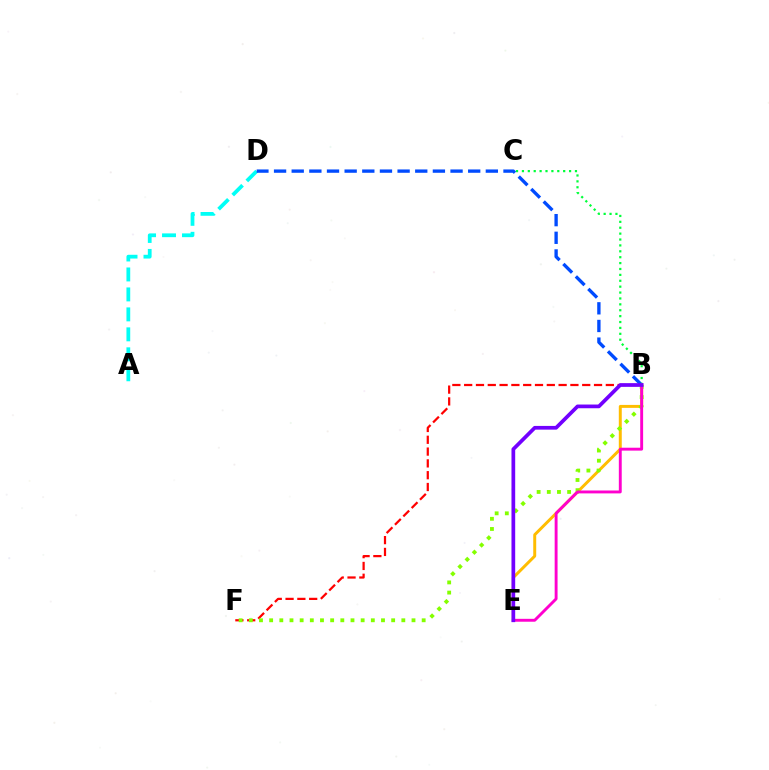{('B', 'F'): [{'color': '#ff0000', 'line_style': 'dashed', 'thickness': 1.6}, {'color': '#84ff00', 'line_style': 'dotted', 'thickness': 2.76}], ('B', 'E'): [{'color': '#ffbd00', 'line_style': 'solid', 'thickness': 2.13}, {'color': '#ff00cf', 'line_style': 'solid', 'thickness': 2.09}, {'color': '#7200ff', 'line_style': 'solid', 'thickness': 2.67}], ('A', 'D'): [{'color': '#00fff6', 'line_style': 'dashed', 'thickness': 2.71}], ('B', 'D'): [{'color': '#004bff', 'line_style': 'dashed', 'thickness': 2.4}], ('B', 'C'): [{'color': '#00ff39', 'line_style': 'dotted', 'thickness': 1.6}]}